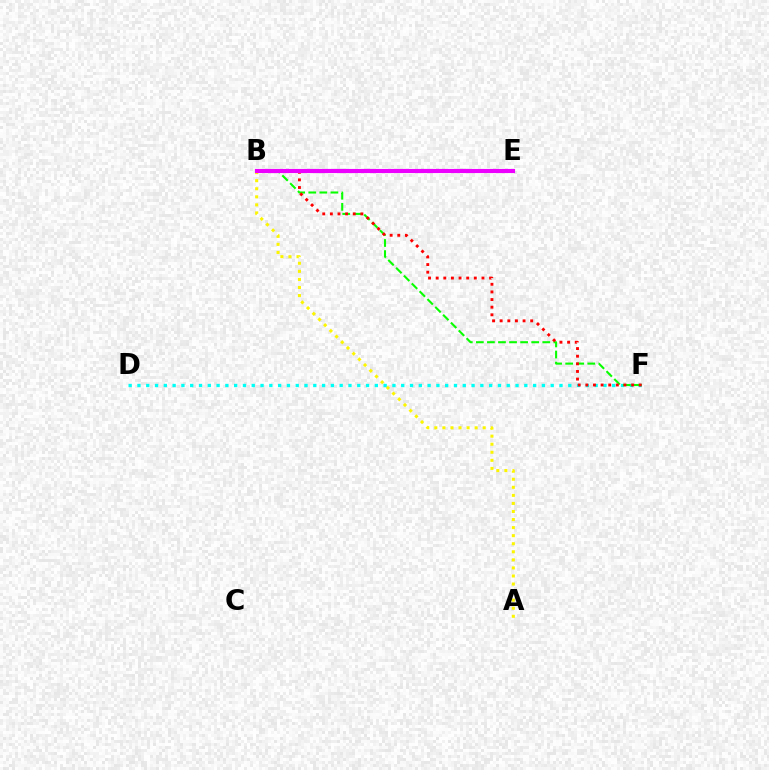{('A', 'B'): [{'color': '#fcf500', 'line_style': 'dotted', 'thickness': 2.19}], ('B', 'E'): [{'color': '#0010ff', 'line_style': 'dotted', 'thickness': 1.61}, {'color': '#ee00ff', 'line_style': 'solid', 'thickness': 2.97}], ('D', 'F'): [{'color': '#00fff6', 'line_style': 'dotted', 'thickness': 2.39}], ('B', 'F'): [{'color': '#08ff00', 'line_style': 'dashed', 'thickness': 1.5}, {'color': '#ff0000', 'line_style': 'dotted', 'thickness': 2.07}]}